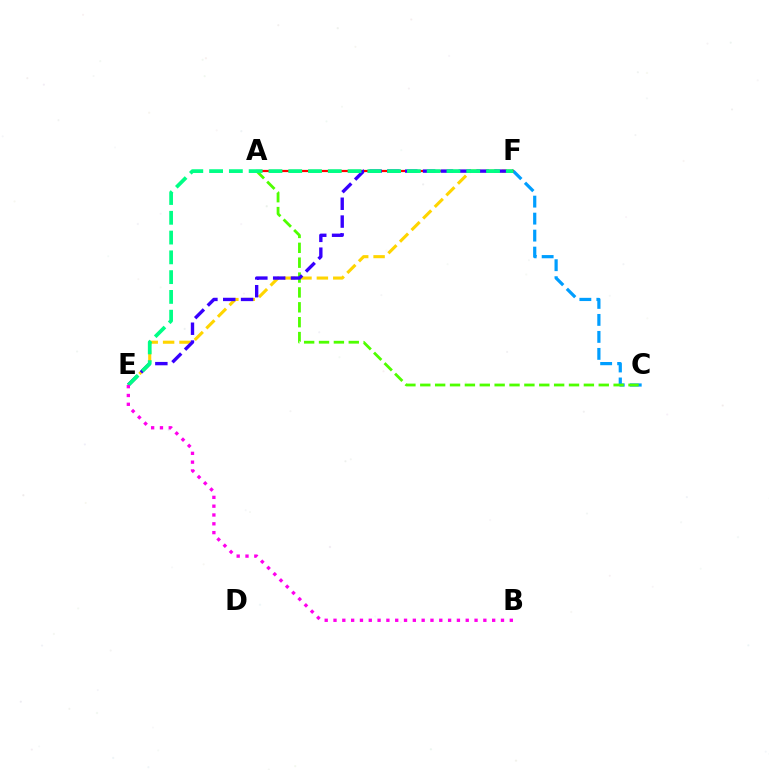{('A', 'F'): [{'color': '#ff0000', 'line_style': 'solid', 'thickness': 1.59}], ('C', 'F'): [{'color': '#009eff', 'line_style': 'dashed', 'thickness': 2.31}], ('E', 'F'): [{'color': '#ffd500', 'line_style': 'dashed', 'thickness': 2.23}, {'color': '#3700ff', 'line_style': 'dashed', 'thickness': 2.42}, {'color': '#00ff86', 'line_style': 'dashed', 'thickness': 2.69}], ('A', 'C'): [{'color': '#4fff00', 'line_style': 'dashed', 'thickness': 2.02}], ('B', 'E'): [{'color': '#ff00ed', 'line_style': 'dotted', 'thickness': 2.39}]}